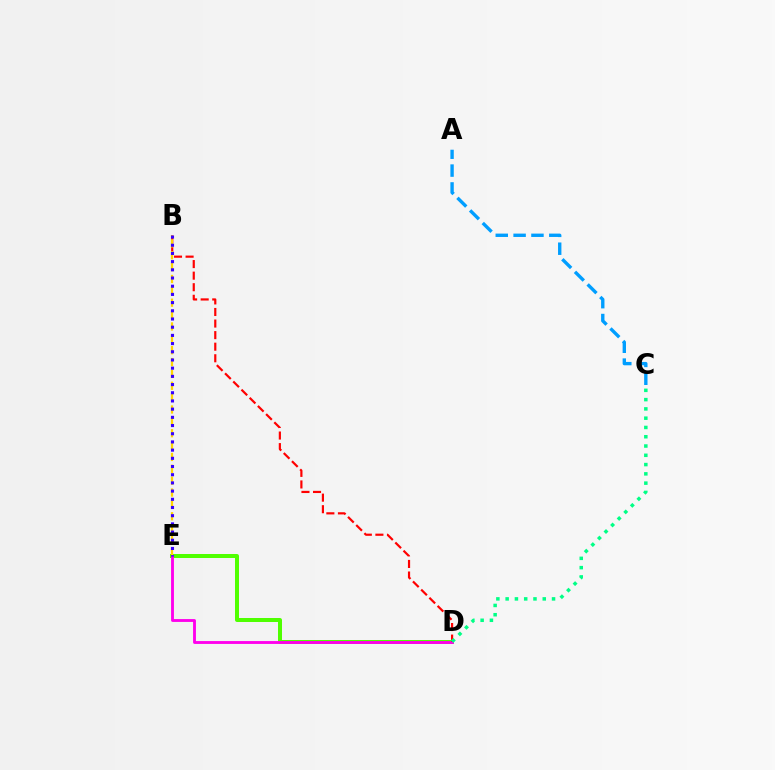{('D', 'E'): [{'color': '#4fff00', 'line_style': 'solid', 'thickness': 2.88}, {'color': '#ff00ed', 'line_style': 'solid', 'thickness': 2.07}], ('B', 'D'): [{'color': '#ff0000', 'line_style': 'dashed', 'thickness': 1.57}], ('B', 'E'): [{'color': '#ffd500', 'line_style': 'dashed', 'thickness': 1.61}, {'color': '#3700ff', 'line_style': 'dotted', 'thickness': 2.23}], ('C', 'D'): [{'color': '#00ff86', 'line_style': 'dotted', 'thickness': 2.52}], ('A', 'C'): [{'color': '#009eff', 'line_style': 'dashed', 'thickness': 2.42}]}